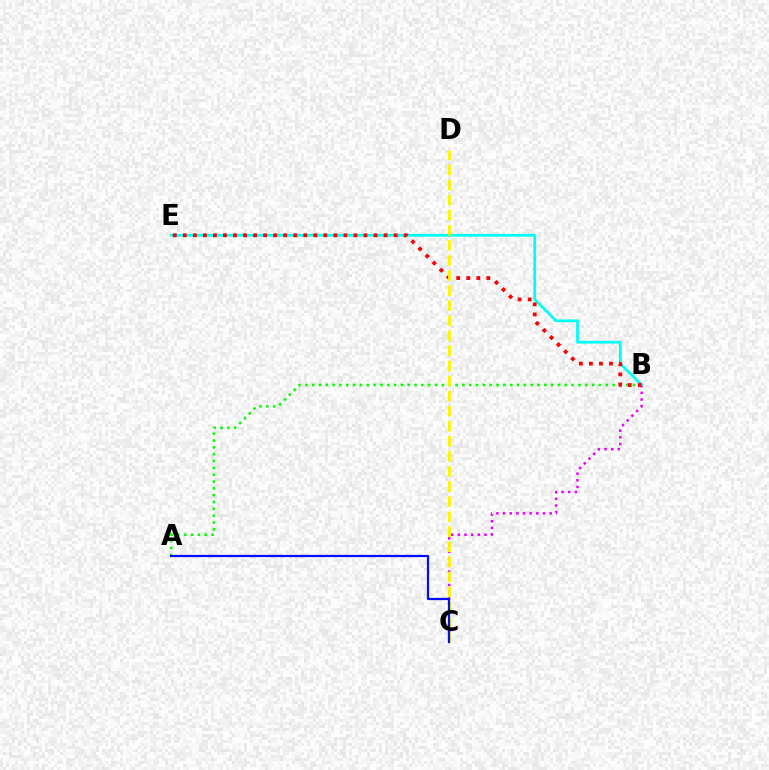{('B', 'C'): [{'color': '#ee00ff', 'line_style': 'dotted', 'thickness': 1.81}], ('A', 'B'): [{'color': '#08ff00', 'line_style': 'dotted', 'thickness': 1.86}], ('B', 'E'): [{'color': '#00fff6', 'line_style': 'solid', 'thickness': 1.98}, {'color': '#ff0000', 'line_style': 'dotted', 'thickness': 2.73}], ('C', 'D'): [{'color': '#fcf500', 'line_style': 'dashed', 'thickness': 2.05}], ('A', 'C'): [{'color': '#0010ff', 'line_style': 'solid', 'thickness': 1.6}]}